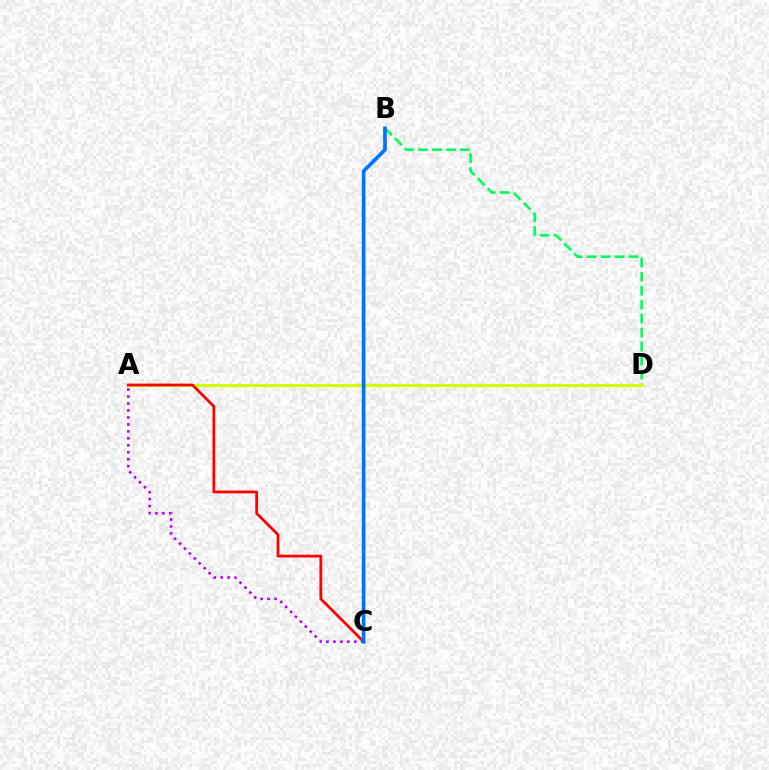{('B', 'D'): [{'color': '#00ff5c', 'line_style': 'dashed', 'thickness': 1.9}], ('A', 'D'): [{'color': '#d1ff00', 'line_style': 'solid', 'thickness': 2.18}], ('A', 'C'): [{'color': '#ff0000', 'line_style': 'solid', 'thickness': 1.99}, {'color': '#b900ff', 'line_style': 'dotted', 'thickness': 1.89}], ('B', 'C'): [{'color': '#0074ff', 'line_style': 'solid', 'thickness': 2.66}]}